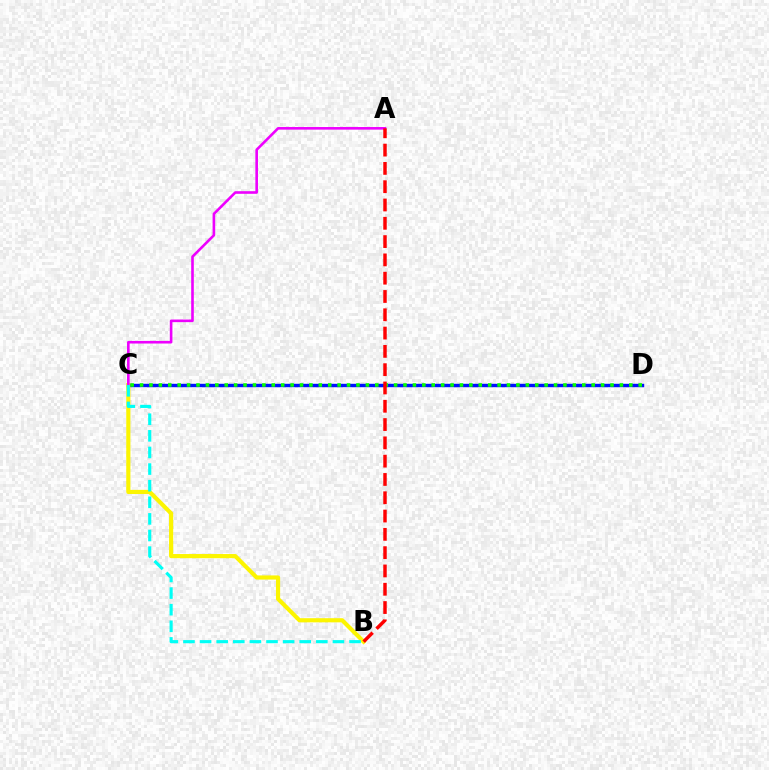{('C', 'D'): [{'color': '#0010ff', 'line_style': 'solid', 'thickness': 2.46}, {'color': '#08ff00', 'line_style': 'dotted', 'thickness': 2.56}], ('B', 'C'): [{'color': '#fcf500', 'line_style': 'solid', 'thickness': 2.99}, {'color': '#00fff6', 'line_style': 'dashed', 'thickness': 2.26}], ('A', 'C'): [{'color': '#ee00ff', 'line_style': 'solid', 'thickness': 1.88}], ('A', 'B'): [{'color': '#ff0000', 'line_style': 'dashed', 'thickness': 2.49}]}